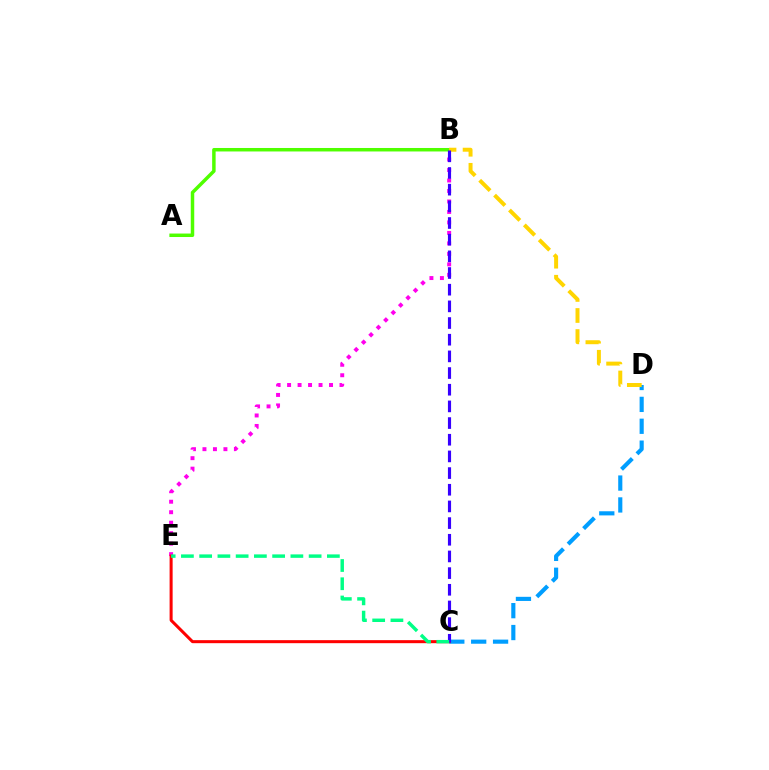{('B', 'E'): [{'color': '#ff00ed', 'line_style': 'dotted', 'thickness': 2.85}], ('C', 'D'): [{'color': '#009eff', 'line_style': 'dashed', 'thickness': 2.97}], ('C', 'E'): [{'color': '#ff0000', 'line_style': 'solid', 'thickness': 2.18}, {'color': '#00ff86', 'line_style': 'dashed', 'thickness': 2.48}], ('A', 'B'): [{'color': '#4fff00', 'line_style': 'solid', 'thickness': 2.5}], ('B', 'D'): [{'color': '#ffd500', 'line_style': 'dashed', 'thickness': 2.86}], ('B', 'C'): [{'color': '#3700ff', 'line_style': 'dashed', 'thickness': 2.26}]}